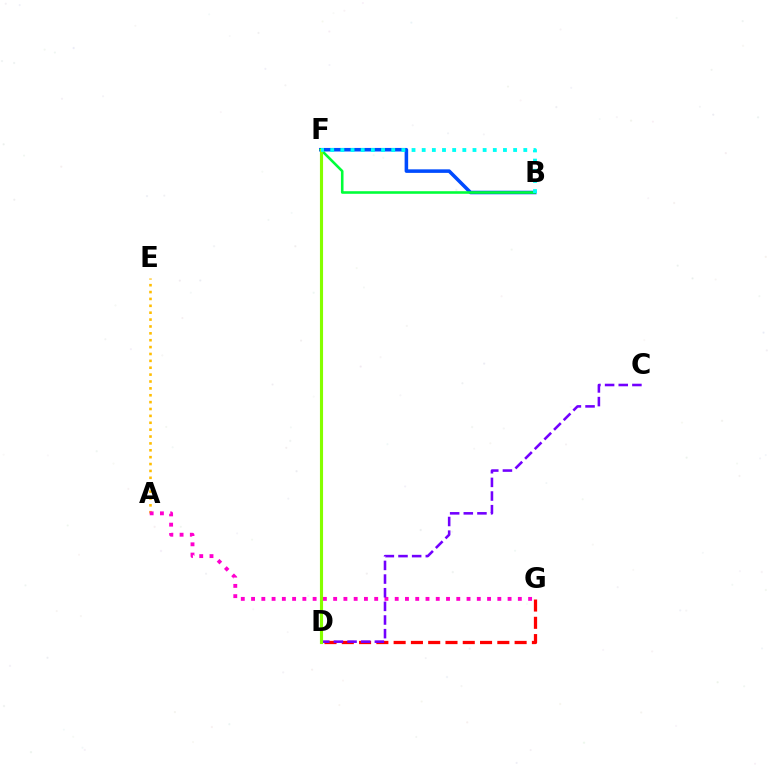{('B', 'F'): [{'color': '#004bff', 'line_style': 'solid', 'thickness': 2.55}, {'color': '#00ff39', 'line_style': 'solid', 'thickness': 1.86}, {'color': '#00fff6', 'line_style': 'dotted', 'thickness': 2.76}], ('A', 'E'): [{'color': '#ffbd00', 'line_style': 'dotted', 'thickness': 1.87}], ('D', 'G'): [{'color': '#ff0000', 'line_style': 'dashed', 'thickness': 2.35}], ('A', 'G'): [{'color': '#ff00cf', 'line_style': 'dotted', 'thickness': 2.79}], ('C', 'D'): [{'color': '#7200ff', 'line_style': 'dashed', 'thickness': 1.85}], ('D', 'F'): [{'color': '#84ff00', 'line_style': 'solid', 'thickness': 2.25}]}